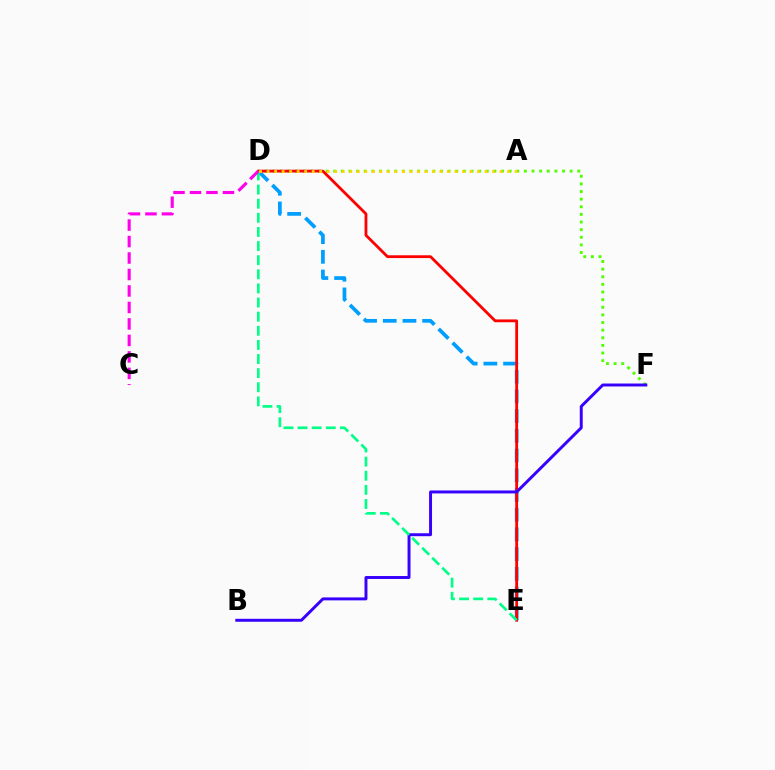{('D', 'F'): [{'color': '#4fff00', 'line_style': 'dotted', 'thickness': 2.07}], ('D', 'E'): [{'color': '#009eff', 'line_style': 'dashed', 'thickness': 2.68}, {'color': '#ff0000', 'line_style': 'solid', 'thickness': 2.02}, {'color': '#00ff86', 'line_style': 'dashed', 'thickness': 1.92}], ('B', 'F'): [{'color': '#3700ff', 'line_style': 'solid', 'thickness': 2.12}], ('C', 'D'): [{'color': '#ff00ed', 'line_style': 'dashed', 'thickness': 2.24}], ('A', 'D'): [{'color': '#ffd500', 'line_style': 'dotted', 'thickness': 2.04}]}